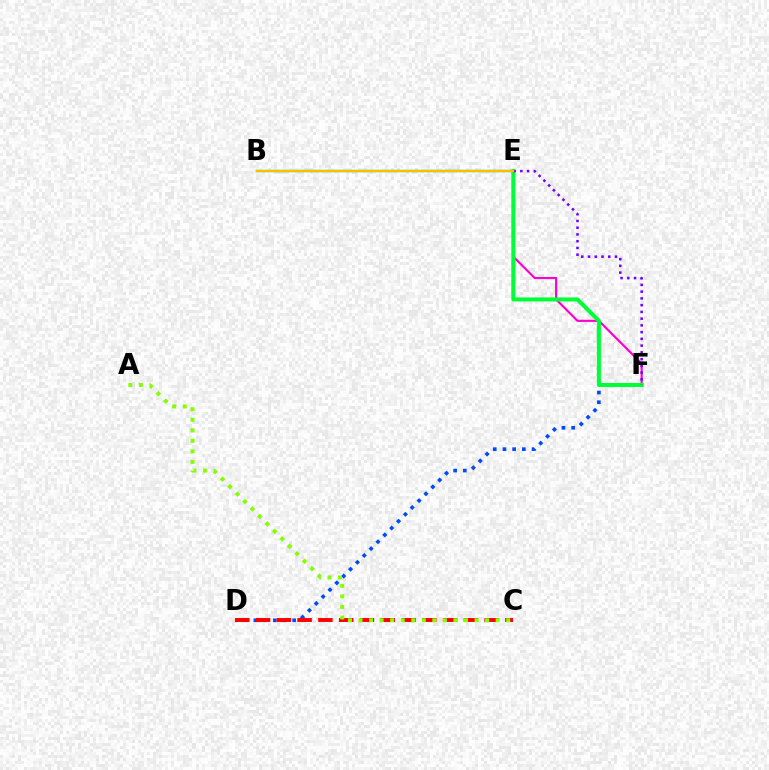{('D', 'F'): [{'color': '#004bff', 'line_style': 'dotted', 'thickness': 2.63}], ('B', 'E'): [{'color': '#00fff6', 'line_style': 'solid', 'thickness': 1.73}, {'color': '#ffbd00', 'line_style': 'solid', 'thickness': 1.75}], ('E', 'F'): [{'color': '#ff00cf', 'line_style': 'solid', 'thickness': 1.54}, {'color': '#00ff39', 'line_style': 'solid', 'thickness': 2.91}, {'color': '#7200ff', 'line_style': 'dotted', 'thickness': 1.83}], ('C', 'D'): [{'color': '#ff0000', 'line_style': 'dashed', 'thickness': 2.82}], ('A', 'C'): [{'color': '#84ff00', 'line_style': 'dotted', 'thickness': 2.87}]}